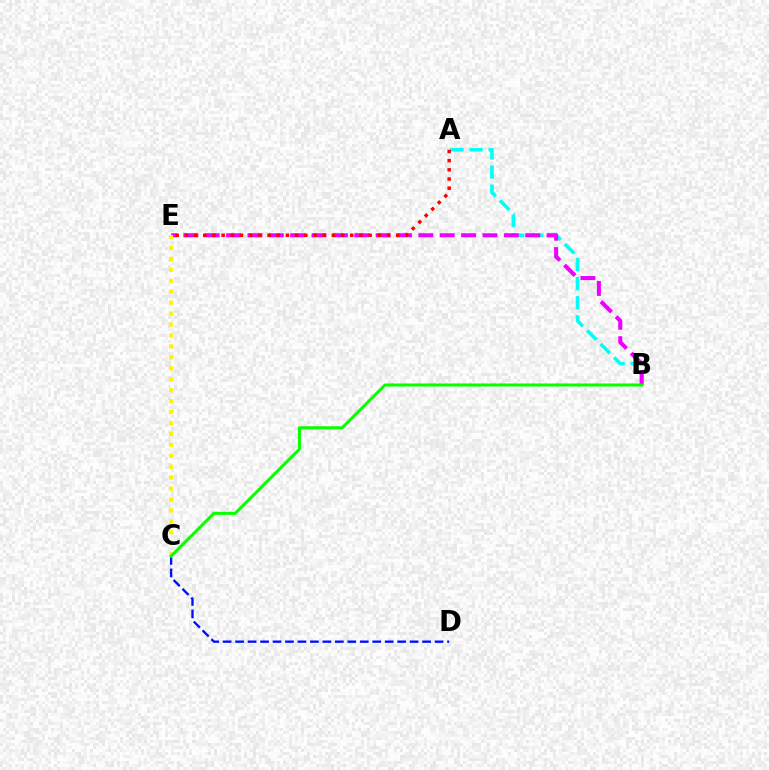{('A', 'B'): [{'color': '#00fff6', 'line_style': 'dashed', 'thickness': 2.6}], ('B', 'E'): [{'color': '#ee00ff', 'line_style': 'dashed', 'thickness': 2.9}], ('C', 'E'): [{'color': '#fcf500', 'line_style': 'dotted', 'thickness': 2.97}], ('A', 'E'): [{'color': '#ff0000', 'line_style': 'dotted', 'thickness': 2.5}], ('C', 'D'): [{'color': '#0010ff', 'line_style': 'dashed', 'thickness': 1.69}], ('B', 'C'): [{'color': '#08ff00', 'line_style': 'solid', 'thickness': 2.18}]}